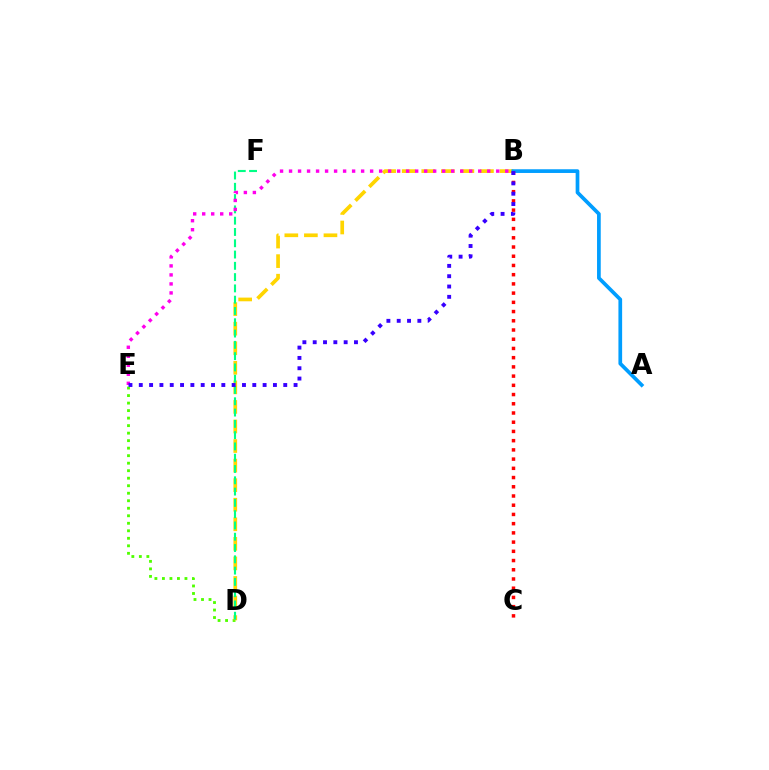{('D', 'E'): [{'color': '#4fff00', 'line_style': 'dotted', 'thickness': 2.04}], ('B', 'D'): [{'color': '#ffd500', 'line_style': 'dashed', 'thickness': 2.66}], ('A', 'B'): [{'color': '#009eff', 'line_style': 'solid', 'thickness': 2.67}], ('D', 'F'): [{'color': '#00ff86', 'line_style': 'dashed', 'thickness': 1.53}], ('B', 'E'): [{'color': '#ff00ed', 'line_style': 'dotted', 'thickness': 2.45}, {'color': '#3700ff', 'line_style': 'dotted', 'thickness': 2.8}], ('B', 'C'): [{'color': '#ff0000', 'line_style': 'dotted', 'thickness': 2.51}]}